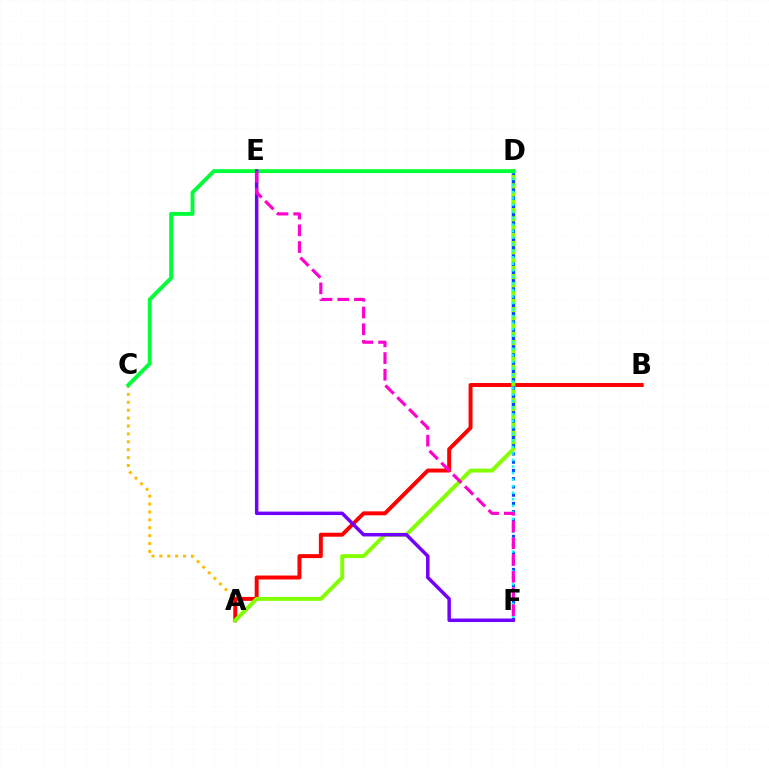{('A', 'C'): [{'color': '#ffbd00', 'line_style': 'dotted', 'thickness': 2.15}], ('A', 'B'): [{'color': '#ff0000', 'line_style': 'solid', 'thickness': 2.84}], ('A', 'D'): [{'color': '#84ff00', 'line_style': 'solid', 'thickness': 2.84}], ('D', 'F'): [{'color': '#004bff', 'line_style': 'dotted', 'thickness': 2.24}, {'color': '#00fff6', 'line_style': 'dotted', 'thickness': 1.78}], ('C', 'D'): [{'color': '#00ff39', 'line_style': 'solid', 'thickness': 2.8}], ('E', 'F'): [{'color': '#7200ff', 'line_style': 'solid', 'thickness': 2.5}, {'color': '#ff00cf', 'line_style': 'dashed', 'thickness': 2.27}]}